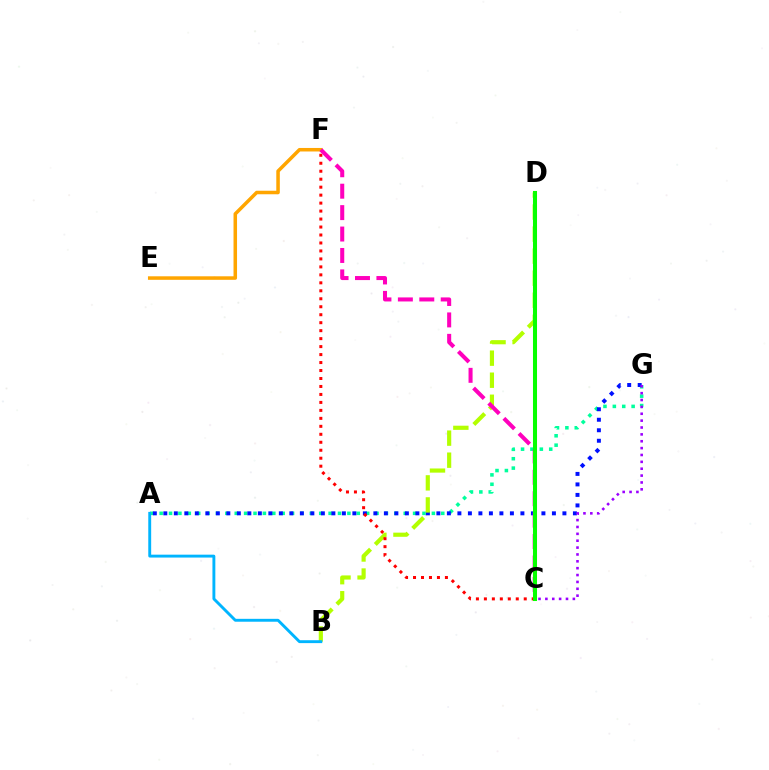{('A', 'G'): [{'color': '#00ff9d', 'line_style': 'dotted', 'thickness': 2.55}, {'color': '#0010ff', 'line_style': 'dotted', 'thickness': 2.85}], ('B', 'D'): [{'color': '#b3ff00', 'line_style': 'dashed', 'thickness': 2.99}], ('E', 'F'): [{'color': '#ffa500', 'line_style': 'solid', 'thickness': 2.54}], ('C', 'F'): [{'color': '#ff0000', 'line_style': 'dotted', 'thickness': 2.17}, {'color': '#ff00bd', 'line_style': 'dashed', 'thickness': 2.91}], ('C', 'D'): [{'color': '#08ff00', 'line_style': 'solid', 'thickness': 2.91}], ('C', 'G'): [{'color': '#9b00ff', 'line_style': 'dotted', 'thickness': 1.87}], ('A', 'B'): [{'color': '#00b5ff', 'line_style': 'solid', 'thickness': 2.08}]}